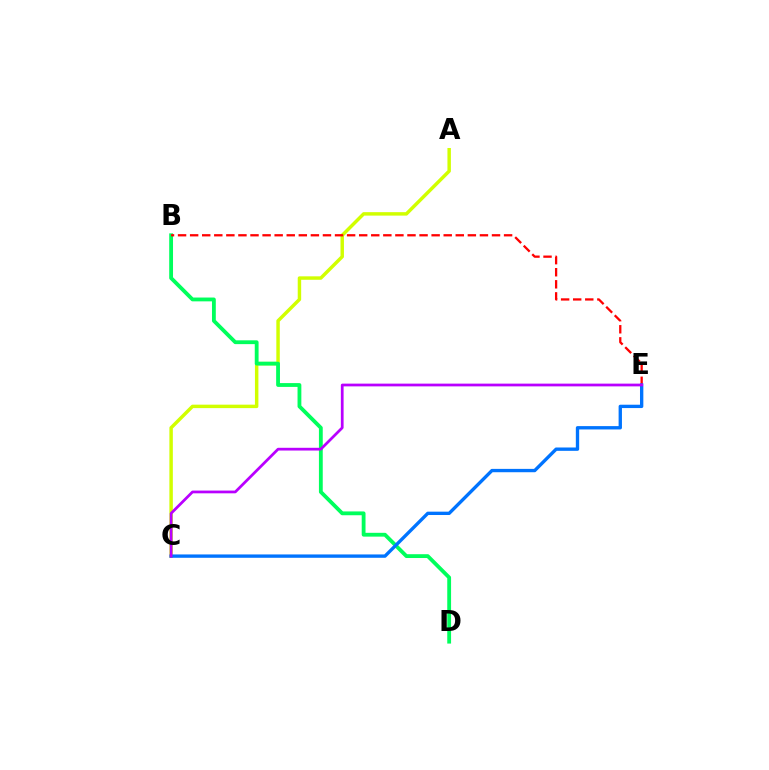{('A', 'C'): [{'color': '#d1ff00', 'line_style': 'solid', 'thickness': 2.49}], ('B', 'D'): [{'color': '#00ff5c', 'line_style': 'solid', 'thickness': 2.75}], ('B', 'E'): [{'color': '#ff0000', 'line_style': 'dashed', 'thickness': 1.64}], ('C', 'E'): [{'color': '#0074ff', 'line_style': 'solid', 'thickness': 2.41}, {'color': '#b900ff', 'line_style': 'solid', 'thickness': 1.97}]}